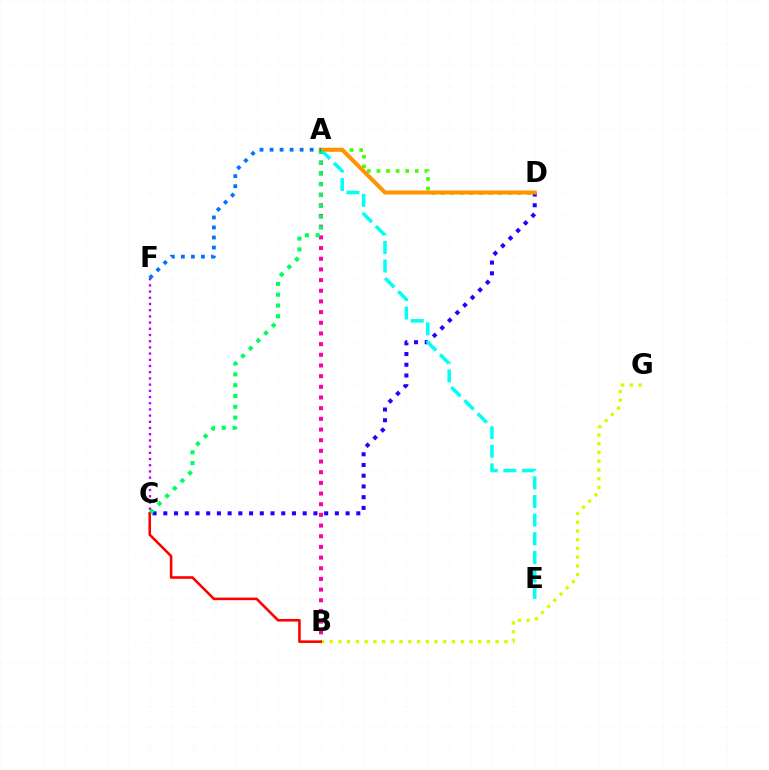{('A', 'B'): [{'color': '#ff00ac', 'line_style': 'dotted', 'thickness': 2.9}], ('B', 'G'): [{'color': '#d1ff00', 'line_style': 'dotted', 'thickness': 2.37}], ('C', 'D'): [{'color': '#2500ff', 'line_style': 'dotted', 'thickness': 2.91}], ('A', 'E'): [{'color': '#00fff6', 'line_style': 'dashed', 'thickness': 2.53}], ('A', 'D'): [{'color': '#3dff00', 'line_style': 'dotted', 'thickness': 2.6}, {'color': '#ff9400', 'line_style': 'solid', 'thickness': 2.91}], ('B', 'C'): [{'color': '#ff0000', 'line_style': 'solid', 'thickness': 1.86}], ('A', 'C'): [{'color': '#00ff5c', 'line_style': 'dotted', 'thickness': 2.94}], ('C', 'F'): [{'color': '#b900ff', 'line_style': 'dotted', 'thickness': 1.69}], ('A', 'F'): [{'color': '#0074ff', 'line_style': 'dotted', 'thickness': 2.73}]}